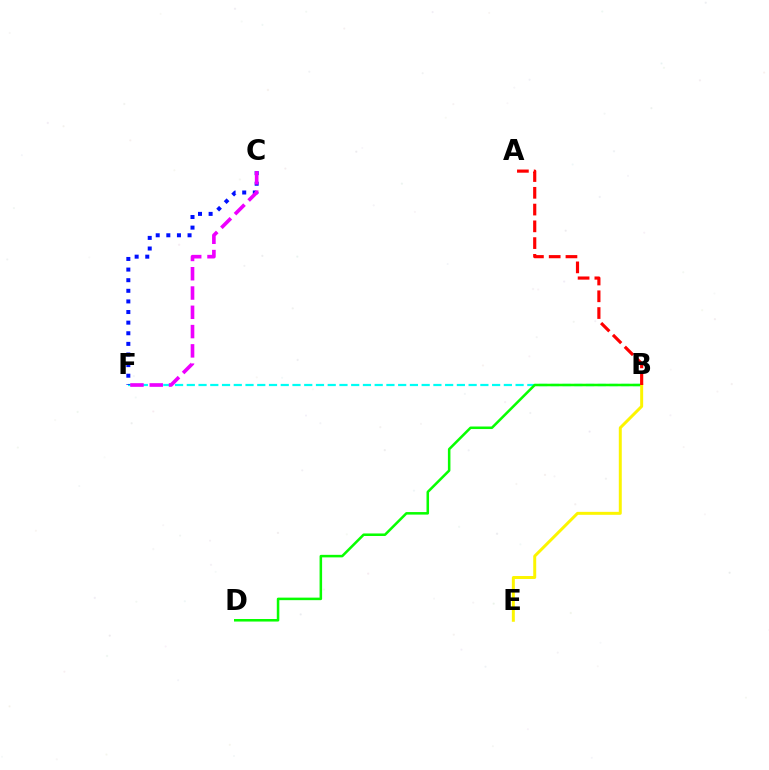{('B', 'F'): [{'color': '#00fff6', 'line_style': 'dashed', 'thickness': 1.6}], ('B', 'D'): [{'color': '#08ff00', 'line_style': 'solid', 'thickness': 1.83}], ('C', 'F'): [{'color': '#0010ff', 'line_style': 'dotted', 'thickness': 2.88}, {'color': '#ee00ff', 'line_style': 'dashed', 'thickness': 2.62}], ('B', 'E'): [{'color': '#fcf500', 'line_style': 'solid', 'thickness': 2.14}], ('A', 'B'): [{'color': '#ff0000', 'line_style': 'dashed', 'thickness': 2.28}]}